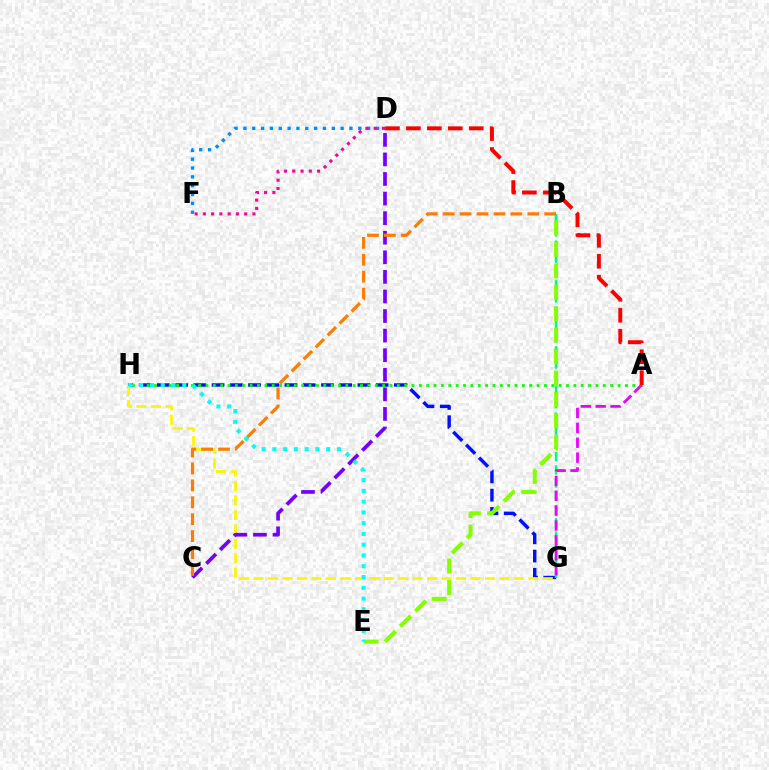{('G', 'H'): [{'color': '#0010ff', 'line_style': 'dashed', 'thickness': 2.48}, {'color': '#fcf500', 'line_style': 'dashed', 'thickness': 1.96}], ('A', 'H'): [{'color': '#08ff00', 'line_style': 'dotted', 'thickness': 2.0}], ('B', 'G'): [{'color': '#00ff74', 'line_style': 'dashed', 'thickness': 1.8}], ('D', 'F'): [{'color': '#008cff', 'line_style': 'dotted', 'thickness': 2.4}, {'color': '#ff0094', 'line_style': 'dotted', 'thickness': 2.24}], ('B', 'E'): [{'color': '#84ff00', 'line_style': 'dashed', 'thickness': 2.91}], ('A', 'G'): [{'color': '#ee00ff', 'line_style': 'dashed', 'thickness': 2.02}], ('C', 'D'): [{'color': '#7200ff', 'line_style': 'dashed', 'thickness': 2.66}], ('B', 'C'): [{'color': '#ff7c00', 'line_style': 'dashed', 'thickness': 2.3}], ('A', 'D'): [{'color': '#ff0000', 'line_style': 'dashed', 'thickness': 2.85}], ('E', 'H'): [{'color': '#00fff6', 'line_style': 'dotted', 'thickness': 2.93}]}